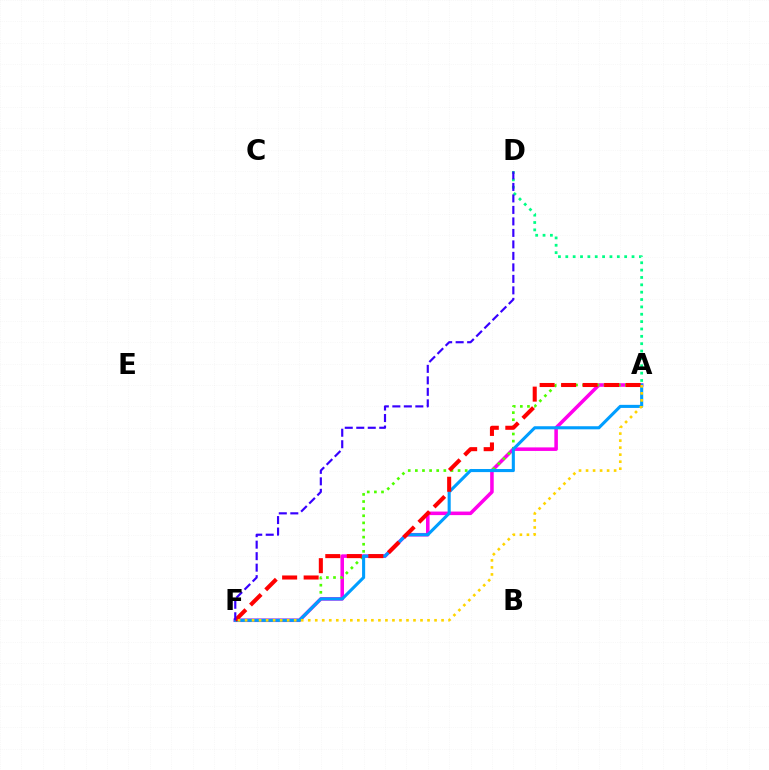{('A', 'F'): [{'color': '#ff00ed', 'line_style': 'solid', 'thickness': 2.56}, {'color': '#4fff00', 'line_style': 'dotted', 'thickness': 1.93}, {'color': '#009eff', 'line_style': 'solid', 'thickness': 2.22}, {'color': '#ff0000', 'line_style': 'dashed', 'thickness': 2.92}, {'color': '#ffd500', 'line_style': 'dotted', 'thickness': 1.91}], ('A', 'D'): [{'color': '#00ff86', 'line_style': 'dotted', 'thickness': 2.0}], ('D', 'F'): [{'color': '#3700ff', 'line_style': 'dashed', 'thickness': 1.56}]}